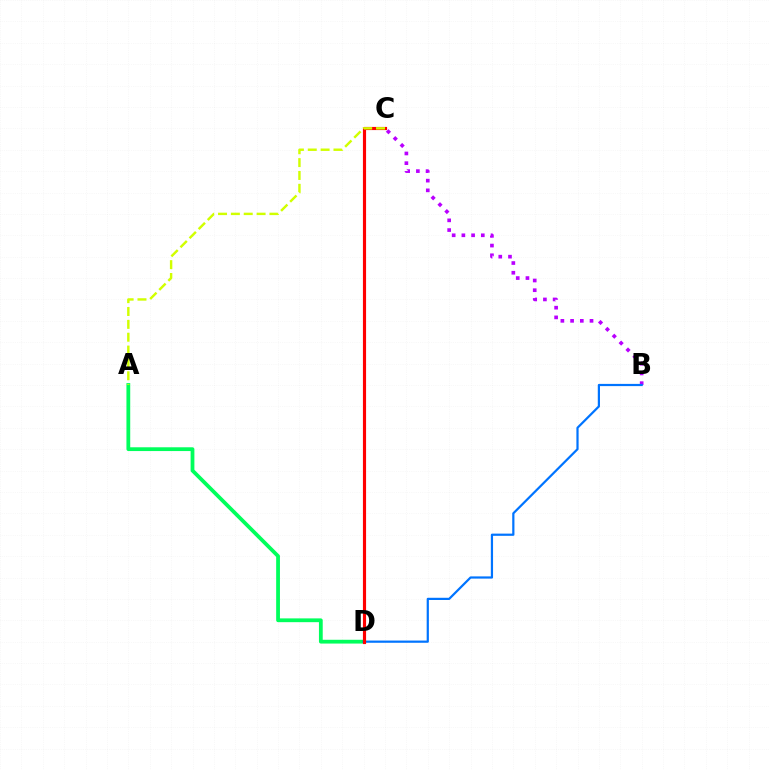{('B', 'C'): [{'color': '#b900ff', 'line_style': 'dotted', 'thickness': 2.64}], ('A', 'D'): [{'color': '#00ff5c', 'line_style': 'solid', 'thickness': 2.72}], ('B', 'D'): [{'color': '#0074ff', 'line_style': 'solid', 'thickness': 1.59}], ('C', 'D'): [{'color': '#ff0000', 'line_style': 'solid', 'thickness': 2.27}], ('A', 'C'): [{'color': '#d1ff00', 'line_style': 'dashed', 'thickness': 1.75}]}